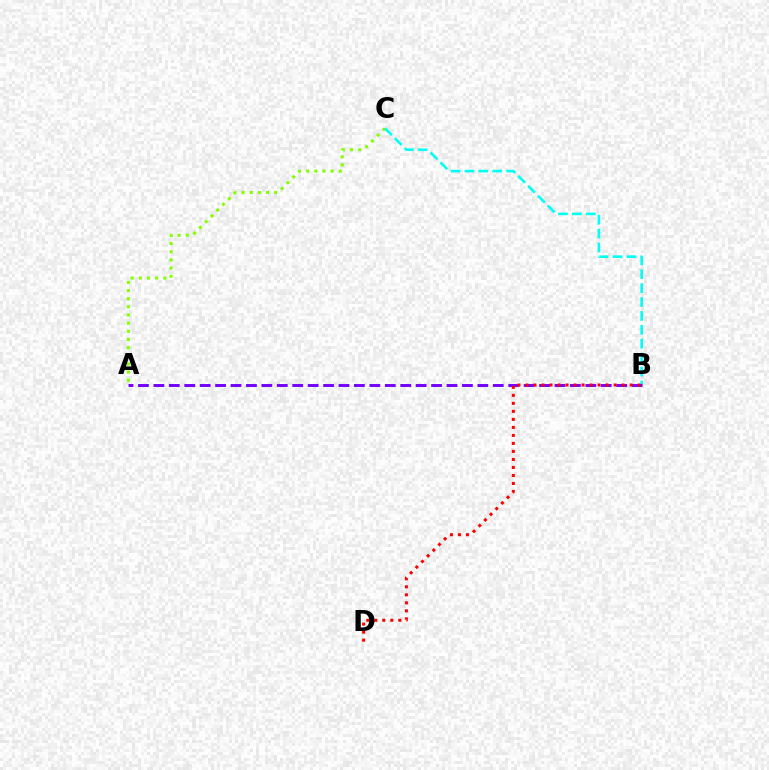{('A', 'C'): [{'color': '#84ff00', 'line_style': 'dotted', 'thickness': 2.22}], ('B', 'C'): [{'color': '#00fff6', 'line_style': 'dashed', 'thickness': 1.89}], ('A', 'B'): [{'color': '#7200ff', 'line_style': 'dashed', 'thickness': 2.1}], ('B', 'D'): [{'color': '#ff0000', 'line_style': 'dotted', 'thickness': 2.18}]}